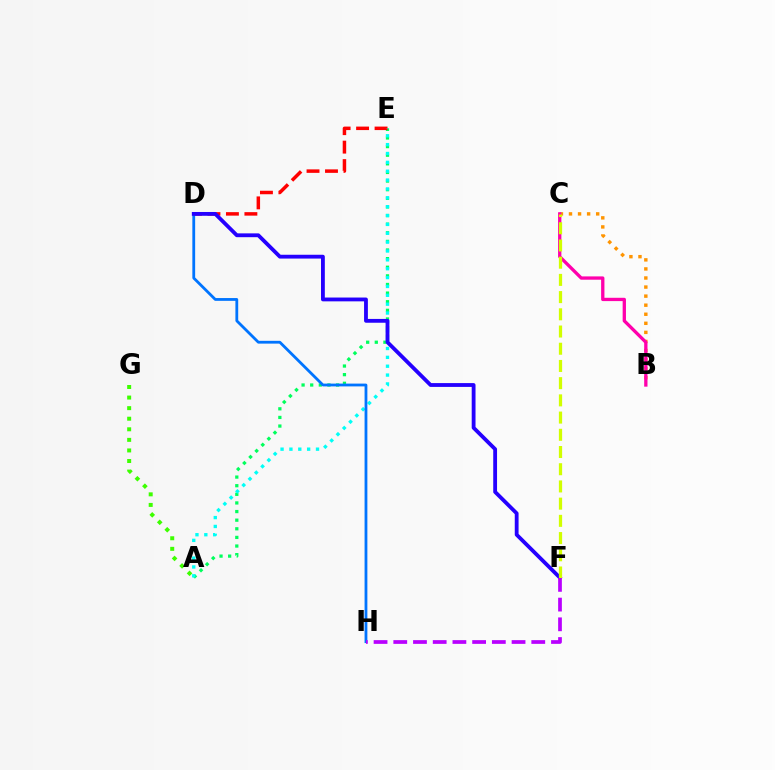{('A', 'E'): [{'color': '#00ff5c', 'line_style': 'dotted', 'thickness': 2.34}, {'color': '#00fff6', 'line_style': 'dotted', 'thickness': 2.41}], ('B', 'C'): [{'color': '#ff9400', 'line_style': 'dotted', 'thickness': 2.46}, {'color': '#ff00ac', 'line_style': 'solid', 'thickness': 2.38}], ('A', 'G'): [{'color': '#3dff00', 'line_style': 'dotted', 'thickness': 2.87}], ('D', 'E'): [{'color': '#ff0000', 'line_style': 'dashed', 'thickness': 2.51}], ('D', 'H'): [{'color': '#0074ff', 'line_style': 'solid', 'thickness': 2.01}], ('D', 'F'): [{'color': '#2500ff', 'line_style': 'solid', 'thickness': 2.75}], ('C', 'F'): [{'color': '#d1ff00', 'line_style': 'dashed', 'thickness': 2.34}], ('F', 'H'): [{'color': '#b900ff', 'line_style': 'dashed', 'thickness': 2.68}]}